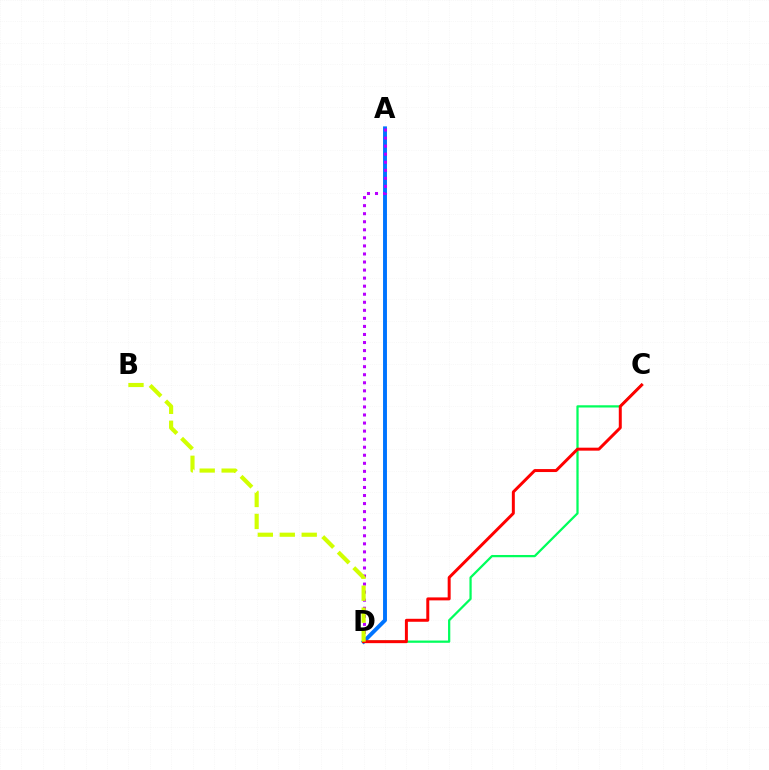{('A', 'D'): [{'color': '#0074ff', 'line_style': 'solid', 'thickness': 2.81}, {'color': '#b900ff', 'line_style': 'dotted', 'thickness': 2.19}], ('C', 'D'): [{'color': '#00ff5c', 'line_style': 'solid', 'thickness': 1.62}, {'color': '#ff0000', 'line_style': 'solid', 'thickness': 2.14}], ('B', 'D'): [{'color': '#d1ff00', 'line_style': 'dashed', 'thickness': 2.98}]}